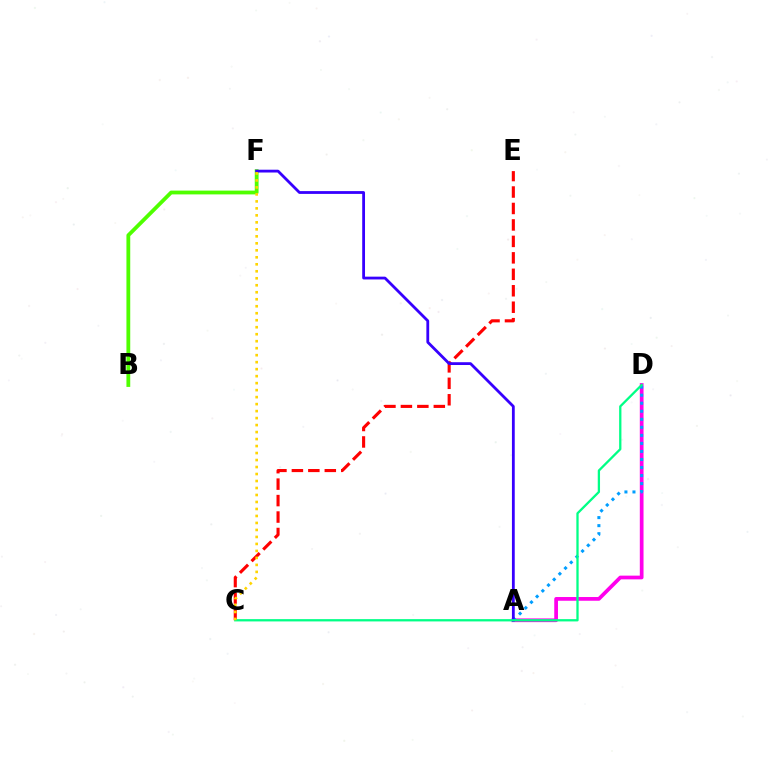{('C', 'E'): [{'color': '#ff0000', 'line_style': 'dashed', 'thickness': 2.24}], ('A', 'D'): [{'color': '#ff00ed', 'line_style': 'solid', 'thickness': 2.68}, {'color': '#009eff', 'line_style': 'dotted', 'thickness': 2.18}], ('B', 'F'): [{'color': '#4fff00', 'line_style': 'solid', 'thickness': 2.74}], ('A', 'F'): [{'color': '#3700ff', 'line_style': 'solid', 'thickness': 2.01}], ('C', 'D'): [{'color': '#00ff86', 'line_style': 'solid', 'thickness': 1.65}], ('C', 'F'): [{'color': '#ffd500', 'line_style': 'dotted', 'thickness': 1.9}]}